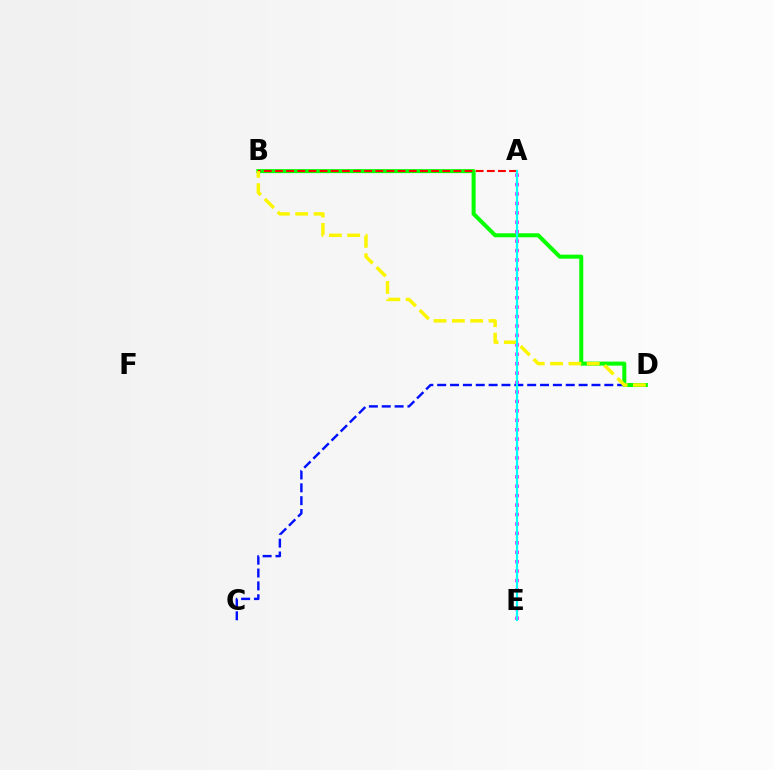{('C', 'D'): [{'color': '#0010ff', 'line_style': 'dashed', 'thickness': 1.75}], ('B', 'D'): [{'color': '#08ff00', 'line_style': 'solid', 'thickness': 2.9}, {'color': '#fcf500', 'line_style': 'dashed', 'thickness': 2.49}], ('A', 'E'): [{'color': '#ee00ff', 'line_style': 'dotted', 'thickness': 2.56}, {'color': '#00fff6', 'line_style': 'solid', 'thickness': 1.58}], ('A', 'B'): [{'color': '#ff0000', 'line_style': 'dashed', 'thickness': 1.51}]}